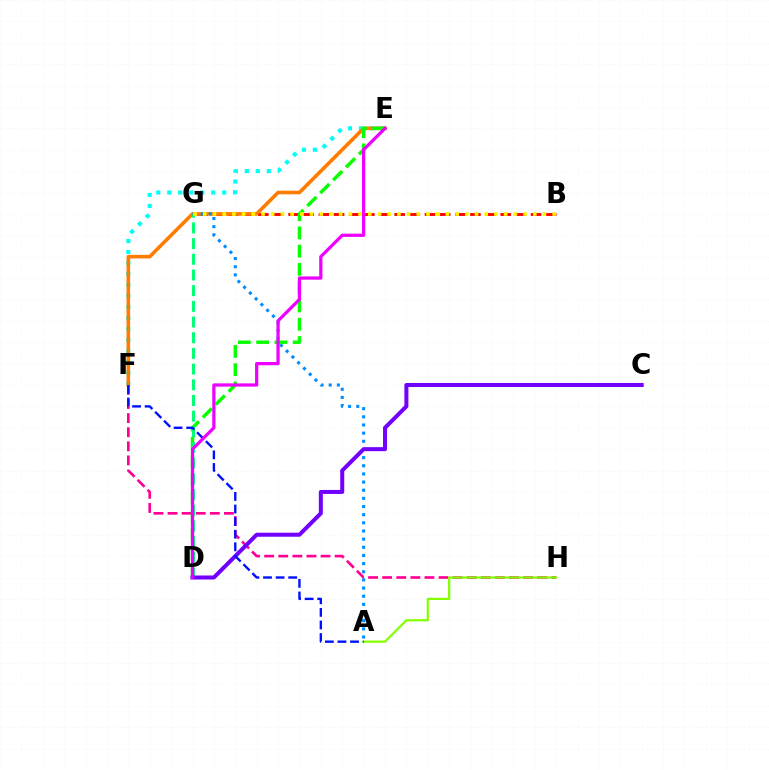{('F', 'H'): [{'color': '#ff0094', 'line_style': 'dashed', 'thickness': 1.92}], ('E', 'F'): [{'color': '#00fff6', 'line_style': 'dotted', 'thickness': 2.99}, {'color': '#ff7c00', 'line_style': 'solid', 'thickness': 2.59}], ('B', 'G'): [{'color': '#ff0000', 'line_style': 'dashed', 'thickness': 2.06}, {'color': '#fcf500', 'line_style': 'dotted', 'thickness': 2.64}], ('A', 'H'): [{'color': '#84ff00', 'line_style': 'solid', 'thickness': 1.61}], ('A', 'G'): [{'color': '#008cff', 'line_style': 'dotted', 'thickness': 2.22}], ('D', 'E'): [{'color': '#08ff00', 'line_style': 'dashed', 'thickness': 2.48}, {'color': '#ee00ff', 'line_style': 'solid', 'thickness': 2.33}], ('D', 'G'): [{'color': '#00ff74', 'line_style': 'dashed', 'thickness': 2.13}], ('C', 'D'): [{'color': '#7200ff', 'line_style': 'solid', 'thickness': 2.89}], ('A', 'F'): [{'color': '#0010ff', 'line_style': 'dashed', 'thickness': 1.71}]}